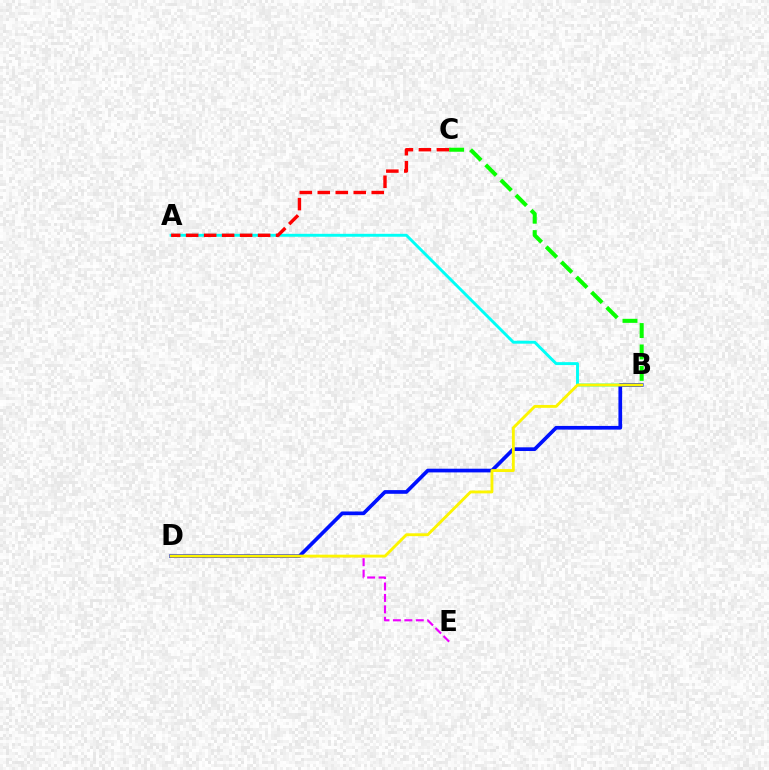{('B', 'C'): [{'color': '#08ff00', 'line_style': 'dashed', 'thickness': 2.91}], ('A', 'B'): [{'color': '#00fff6', 'line_style': 'solid', 'thickness': 2.1}], ('A', 'C'): [{'color': '#ff0000', 'line_style': 'dashed', 'thickness': 2.44}], ('B', 'D'): [{'color': '#0010ff', 'line_style': 'solid', 'thickness': 2.65}, {'color': '#fcf500', 'line_style': 'solid', 'thickness': 2.06}], ('D', 'E'): [{'color': '#ee00ff', 'line_style': 'dashed', 'thickness': 1.55}]}